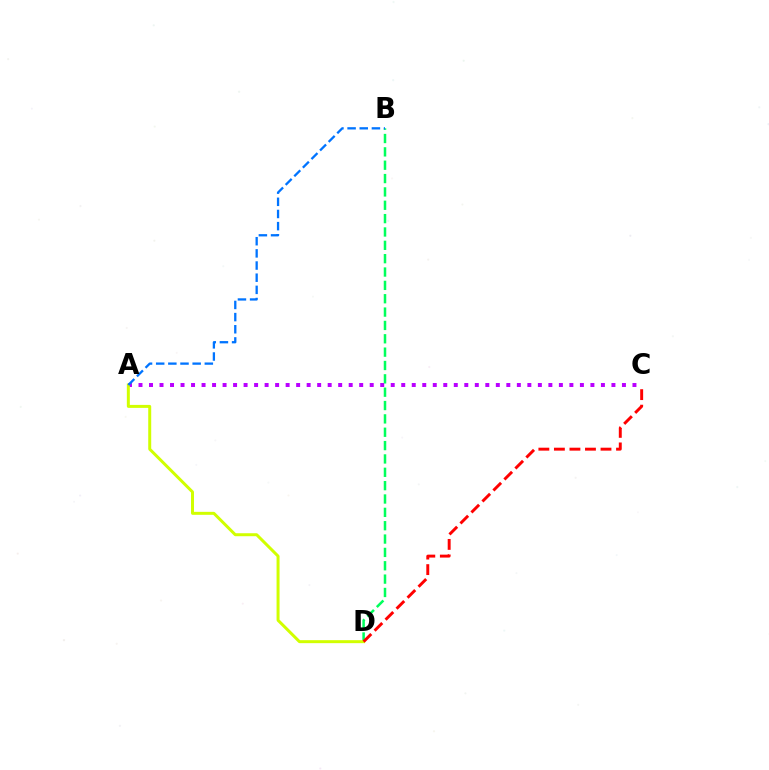{('A', 'C'): [{'color': '#b900ff', 'line_style': 'dotted', 'thickness': 2.86}], ('B', 'D'): [{'color': '#00ff5c', 'line_style': 'dashed', 'thickness': 1.81}], ('A', 'D'): [{'color': '#d1ff00', 'line_style': 'solid', 'thickness': 2.15}], ('C', 'D'): [{'color': '#ff0000', 'line_style': 'dashed', 'thickness': 2.11}], ('A', 'B'): [{'color': '#0074ff', 'line_style': 'dashed', 'thickness': 1.65}]}